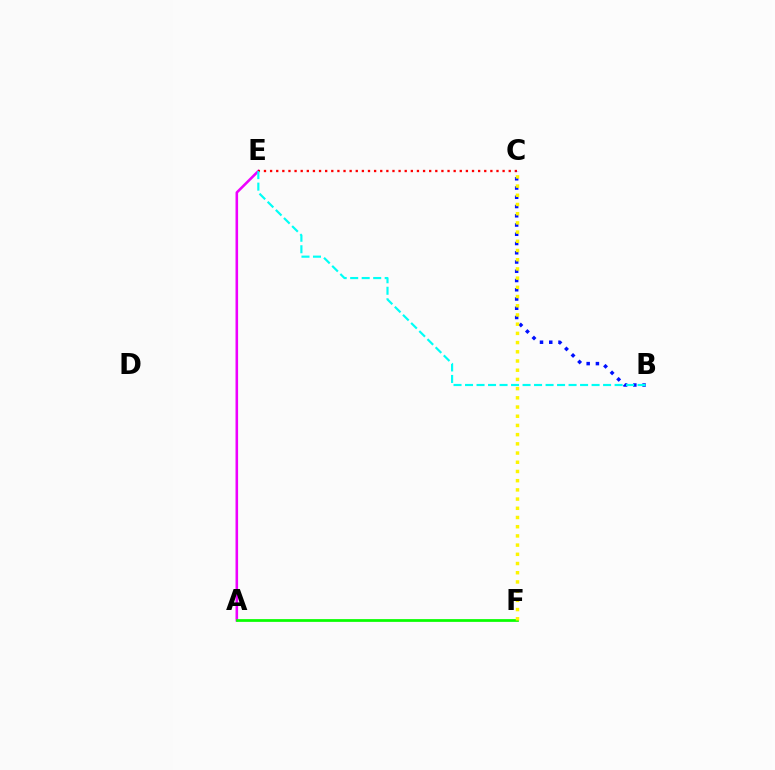{('A', 'E'): [{'color': '#ee00ff', 'line_style': 'solid', 'thickness': 1.86}], ('C', 'E'): [{'color': '#ff0000', 'line_style': 'dotted', 'thickness': 1.66}], ('A', 'F'): [{'color': '#08ff00', 'line_style': 'solid', 'thickness': 1.97}], ('B', 'C'): [{'color': '#0010ff', 'line_style': 'dotted', 'thickness': 2.51}], ('B', 'E'): [{'color': '#00fff6', 'line_style': 'dashed', 'thickness': 1.56}], ('C', 'F'): [{'color': '#fcf500', 'line_style': 'dotted', 'thickness': 2.5}]}